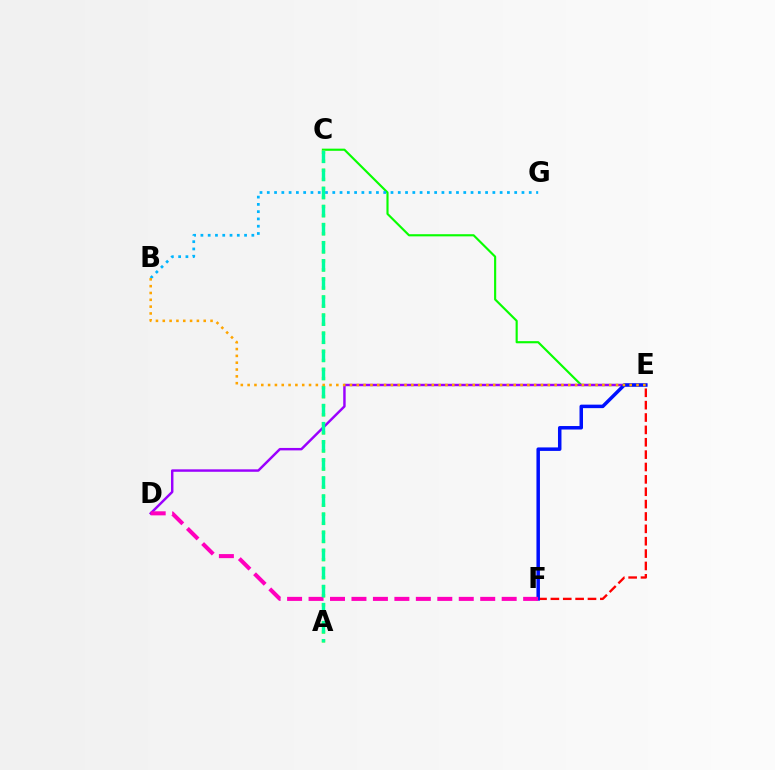{('C', 'E'): [{'color': '#08ff00', 'line_style': 'solid', 'thickness': 1.55}], ('E', 'F'): [{'color': '#ff0000', 'line_style': 'dashed', 'thickness': 1.68}, {'color': '#0010ff', 'line_style': 'solid', 'thickness': 2.51}], ('A', 'C'): [{'color': '#b3ff00', 'line_style': 'dotted', 'thickness': 2.46}, {'color': '#00ff9d', 'line_style': 'dashed', 'thickness': 2.46}], ('D', 'E'): [{'color': '#9b00ff', 'line_style': 'solid', 'thickness': 1.76}], ('D', 'F'): [{'color': '#ff00bd', 'line_style': 'dashed', 'thickness': 2.92}], ('B', 'G'): [{'color': '#00b5ff', 'line_style': 'dotted', 'thickness': 1.98}], ('B', 'E'): [{'color': '#ffa500', 'line_style': 'dotted', 'thickness': 1.85}]}